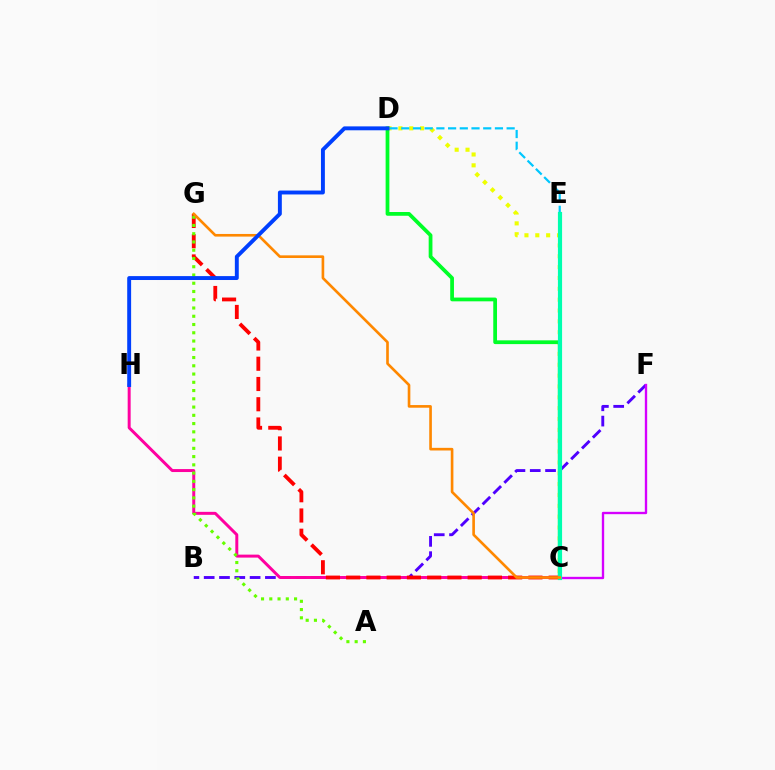{('B', 'F'): [{'color': '#4f00ff', 'line_style': 'dashed', 'thickness': 2.08}], ('C', 'H'): [{'color': '#ff00a0', 'line_style': 'solid', 'thickness': 2.14}], ('C', 'F'): [{'color': '#d600ff', 'line_style': 'solid', 'thickness': 1.69}], ('C', 'D'): [{'color': '#eeff00', 'line_style': 'dotted', 'thickness': 2.95}, {'color': '#00ff27', 'line_style': 'solid', 'thickness': 2.7}], ('D', 'E'): [{'color': '#00c7ff', 'line_style': 'dashed', 'thickness': 1.59}], ('C', 'G'): [{'color': '#ff0000', 'line_style': 'dashed', 'thickness': 2.75}, {'color': '#ff8800', 'line_style': 'solid', 'thickness': 1.9}], ('C', 'E'): [{'color': '#00ffaf', 'line_style': 'solid', 'thickness': 3.0}], ('A', 'G'): [{'color': '#66ff00', 'line_style': 'dotted', 'thickness': 2.24}], ('D', 'H'): [{'color': '#003fff', 'line_style': 'solid', 'thickness': 2.82}]}